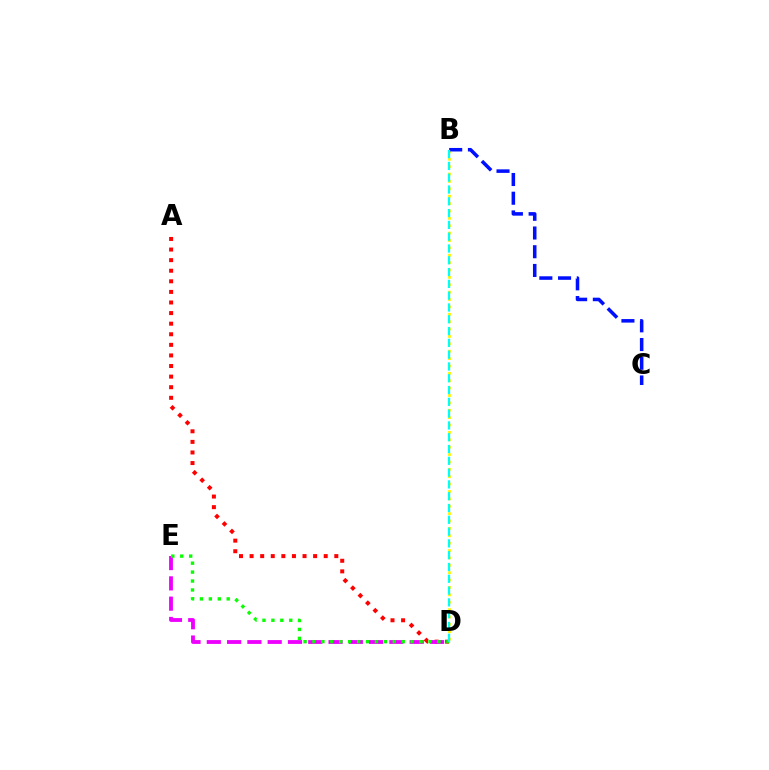{('B', 'D'): [{'color': '#fcf500', 'line_style': 'dotted', 'thickness': 2.01}, {'color': '#00fff6', 'line_style': 'dashed', 'thickness': 1.6}], ('B', 'C'): [{'color': '#0010ff', 'line_style': 'dashed', 'thickness': 2.54}], ('A', 'D'): [{'color': '#ff0000', 'line_style': 'dotted', 'thickness': 2.88}], ('D', 'E'): [{'color': '#ee00ff', 'line_style': 'dashed', 'thickness': 2.76}, {'color': '#08ff00', 'line_style': 'dotted', 'thickness': 2.43}]}